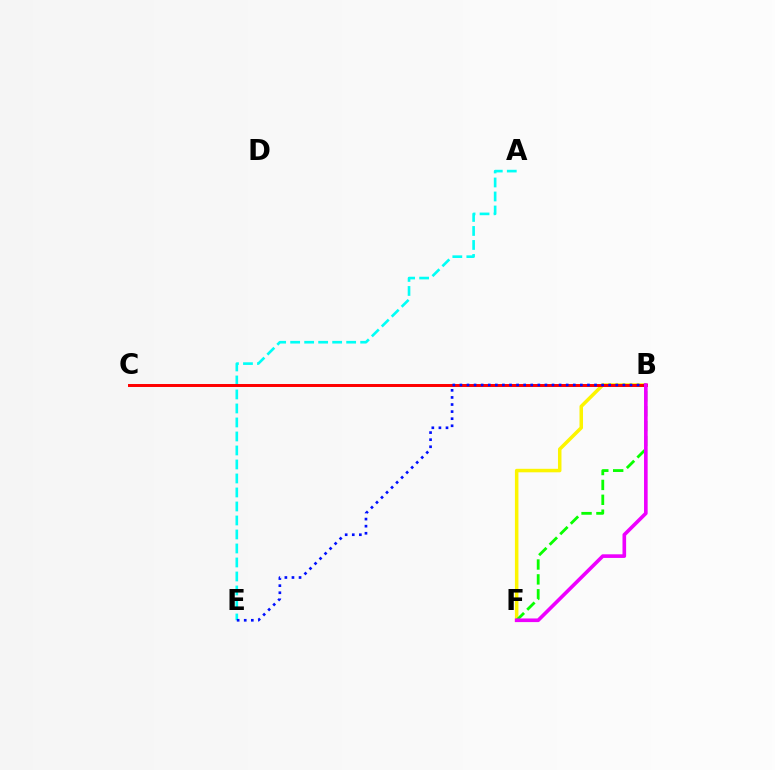{('B', 'F'): [{'color': '#fcf500', 'line_style': 'solid', 'thickness': 2.53}, {'color': '#08ff00', 'line_style': 'dashed', 'thickness': 2.02}, {'color': '#ee00ff', 'line_style': 'solid', 'thickness': 2.61}], ('A', 'E'): [{'color': '#00fff6', 'line_style': 'dashed', 'thickness': 1.9}], ('B', 'C'): [{'color': '#ff0000', 'line_style': 'solid', 'thickness': 2.14}], ('B', 'E'): [{'color': '#0010ff', 'line_style': 'dotted', 'thickness': 1.93}]}